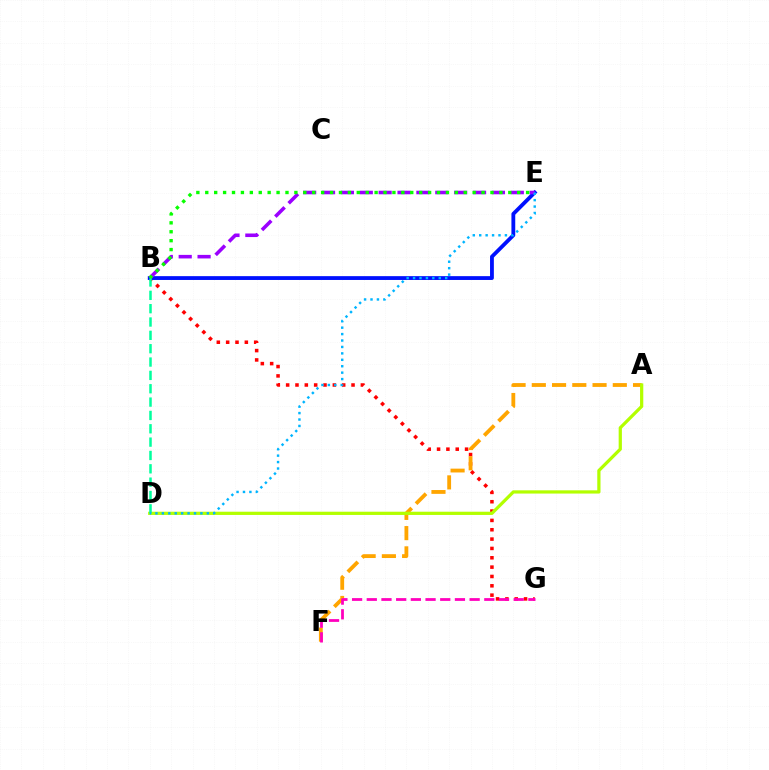{('B', 'G'): [{'color': '#ff0000', 'line_style': 'dotted', 'thickness': 2.54}], ('A', 'F'): [{'color': '#ffa500', 'line_style': 'dashed', 'thickness': 2.75}], ('A', 'D'): [{'color': '#b3ff00', 'line_style': 'solid', 'thickness': 2.33}], ('B', 'E'): [{'color': '#0010ff', 'line_style': 'solid', 'thickness': 2.75}, {'color': '#9b00ff', 'line_style': 'dashed', 'thickness': 2.56}, {'color': '#08ff00', 'line_style': 'dotted', 'thickness': 2.42}], ('F', 'G'): [{'color': '#ff00bd', 'line_style': 'dashed', 'thickness': 2.0}], ('B', 'D'): [{'color': '#00ff9d', 'line_style': 'dashed', 'thickness': 1.81}], ('D', 'E'): [{'color': '#00b5ff', 'line_style': 'dotted', 'thickness': 1.75}]}